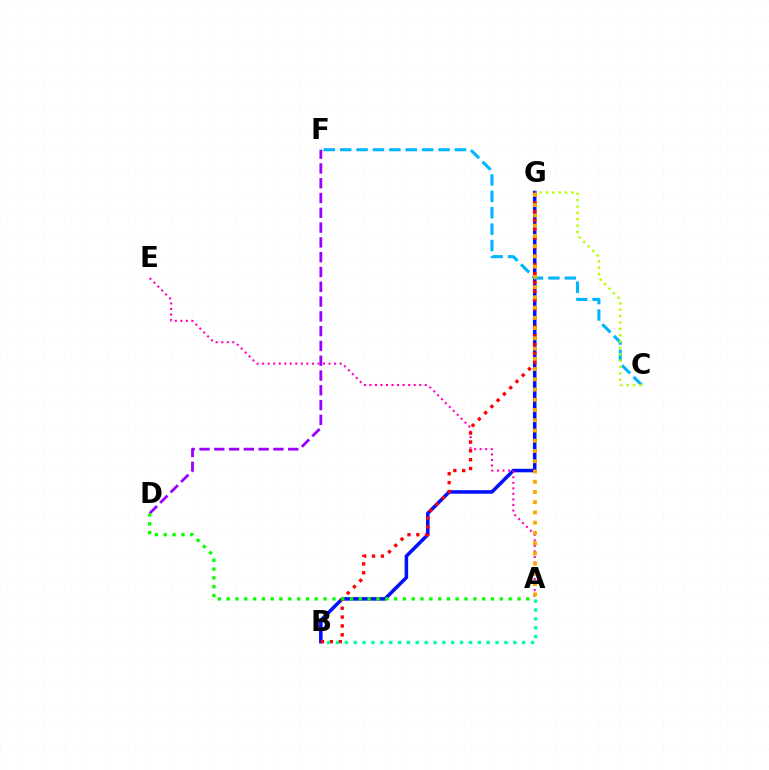{('B', 'G'): [{'color': '#0010ff', 'line_style': 'solid', 'thickness': 2.55}, {'color': '#ff0000', 'line_style': 'dotted', 'thickness': 2.41}], ('D', 'F'): [{'color': '#9b00ff', 'line_style': 'dashed', 'thickness': 2.01}], ('C', 'F'): [{'color': '#00b5ff', 'line_style': 'dashed', 'thickness': 2.23}], ('A', 'E'): [{'color': '#ff00bd', 'line_style': 'dotted', 'thickness': 1.5}], ('A', 'D'): [{'color': '#08ff00', 'line_style': 'dotted', 'thickness': 2.39}], ('C', 'G'): [{'color': '#b3ff00', 'line_style': 'dotted', 'thickness': 1.73}], ('A', 'G'): [{'color': '#ffa500', 'line_style': 'dotted', 'thickness': 2.78}], ('A', 'B'): [{'color': '#00ff9d', 'line_style': 'dotted', 'thickness': 2.41}]}